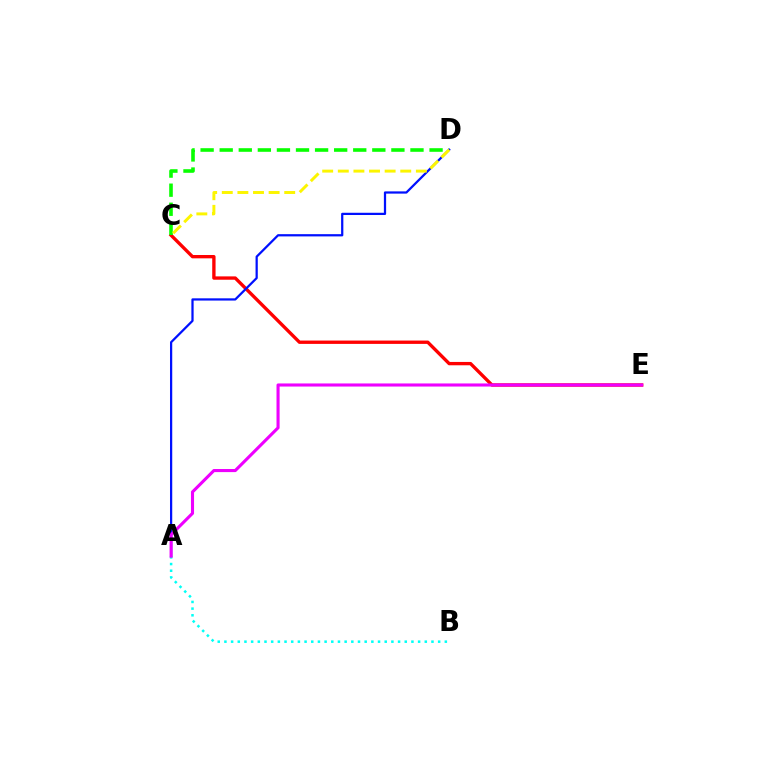{('C', 'E'): [{'color': '#ff0000', 'line_style': 'solid', 'thickness': 2.41}], ('C', 'D'): [{'color': '#08ff00', 'line_style': 'dashed', 'thickness': 2.59}, {'color': '#fcf500', 'line_style': 'dashed', 'thickness': 2.12}], ('A', 'D'): [{'color': '#0010ff', 'line_style': 'solid', 'thickness': 1.61}], ('A', 'B'): [{'color': '#00fff6', 'line_style': 'dotted', 'thickness': 1.81}], ('A', 'E'): [{'color': '#ee00ff', 'line_style': 'solid', 'thickness': 2.23}]}